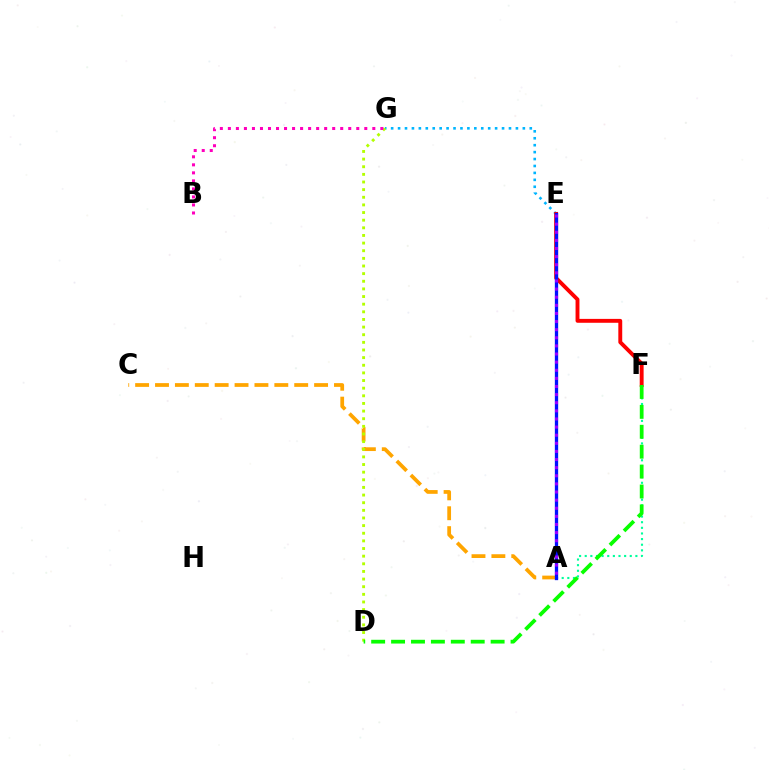{('A', 'C'): [{'color': '#ffa500', 'line_style': 'dashed', 'thickness': 2.7}], ('A', 'F'): [{'color': '#00ff9d', 'line_style': 'dotted', 'thickness': 1.53}], ('E', 'G'): [{'color': '#00b5ff', 'line_style': 'dotted', 'thickness': 1.88}], ('D', 'G'): [{'color': '#b3ff00', 'line_style': 'dotted', 'thickness': 2.07}], ('B', 'G'): [{'color': '#ff00bd', 'line_style': 'dotted', 'thickness': 2.18}], ('E', 'F'): [{'color': '#ff0000', 'line_style': 'solid', 'thickness': 2.8}], ('A', 'E'): [{'color': '#0010ff', 'line_style': 'solid', 'thickness': 2.38}, {'color': '#9b00ff', 'line_style': 'dotted', 'thickness': 2.21}], ('D', 'F'): [{'color': '#08ff00', 'line_style': 'dashed', 'thickness': 2.7}]}